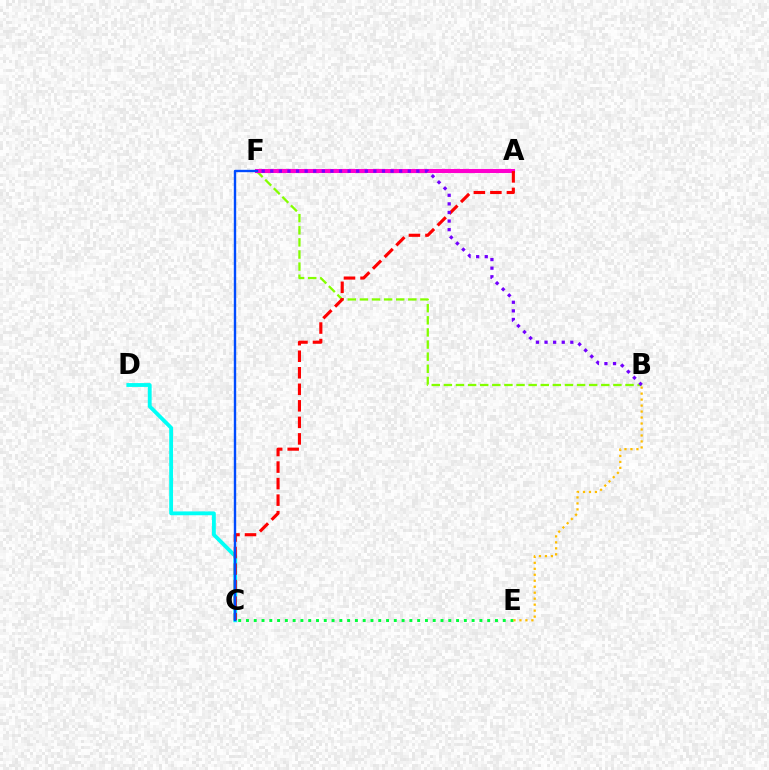{('C', 'D'): [{'color': '#00fff6', 'line_style': 'solid', 'thickness': 2.76}], ('C', 'E'): [{'color': '#00ff39', 'line_style': 'dotted', 'thickness': 2.11}], ('B', 'E'): [{'color': '#ffbd00', 'line_style': 'dotted', 'thickness': 1.62}], ('B', 'F'): [{'color': '#84ff00', 'line_style': 'dashed', 'thickness': 1.65}, {'color': '#7200ff', 'line_style': 'dotted', 'thickness': 2.33}], ('A', 'F'): [{'color': '#ff00cf', 'line_style': 'solid', 'thickness': 2.94}], ('A', 'C'): [{'color': '#ff0000', 'line_style': 'dashed', 'thickness': 2.25}], ('C', 'F'): [{'color': '#004bff', 'line_style': 'solid', 'thickness': 1.72}]}